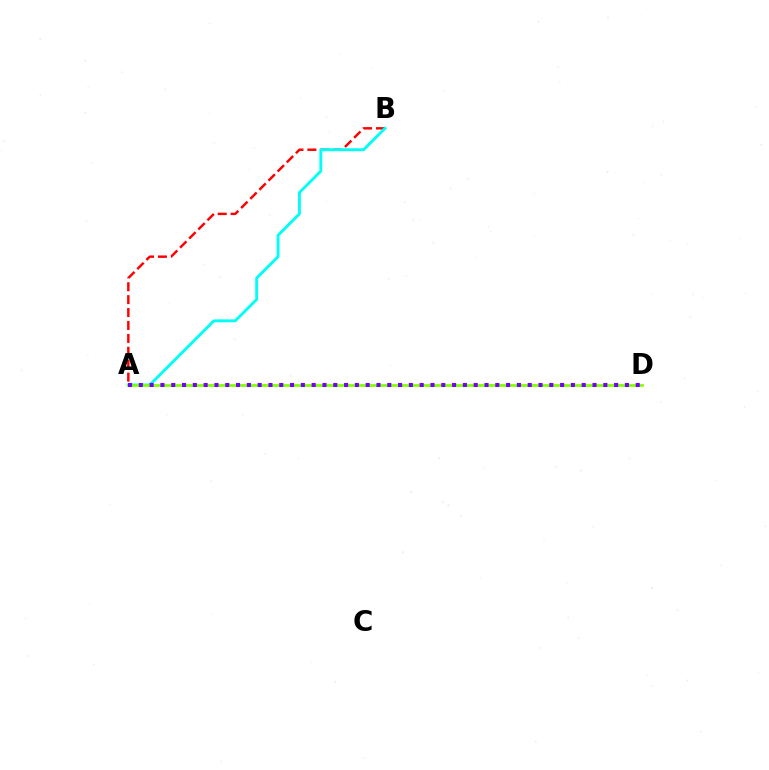{('A', 'B'): [{'color': '#ff0000', 'line_style': 'dashed', 'thickness': 1.75}, {'color': '#00fff6', 'line_style': 'solid', 'thickness': 2.08}], ('A', 'D'): [{'color': '#84ff00', 'line_style': 'solid', 'thickness': 1.98}, {'color': '#7200ff', 'line_style': 'dotted', 'thickness': 2.93}]}